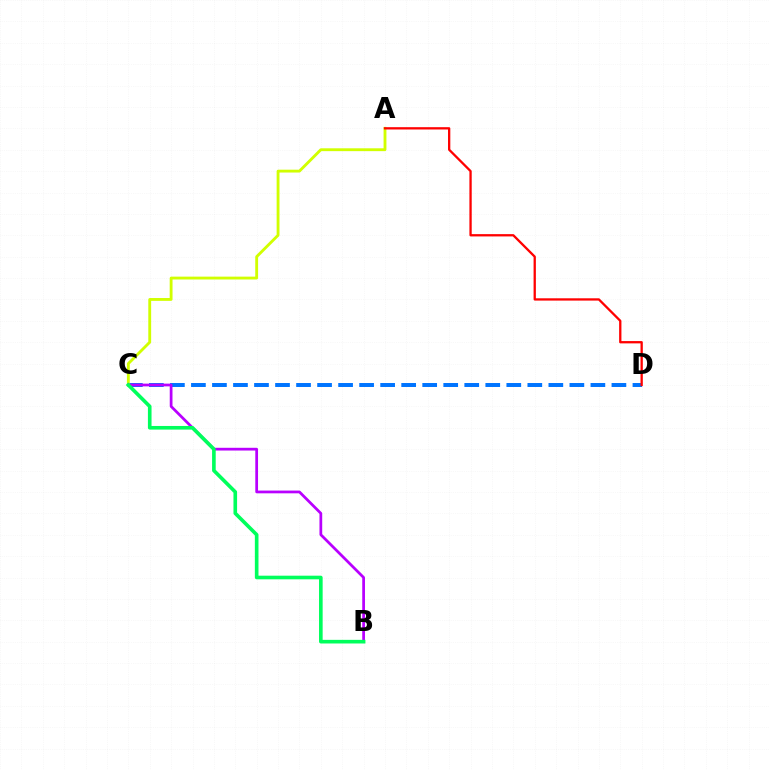{('C', 'D'): [{'color': '#0074ff', 'line_style': 'dashed', 'thickness': 2.86}], ('A', 'C'): [{'color': '#d1ff00', 'line_style': 'solid', 'thickness': 2.05}], ('A', 'D'): [{'color': '#ff0000', 'line_style': 'solid', 'thickness': 1.66}], ('B', 'C'): [{'color': '#b900ff', 'line_style': 'solid', 'thickness': 1.98}, {'color': '#00ff5c', 'line_style': 'solid', 'thickness': 2.61}]}